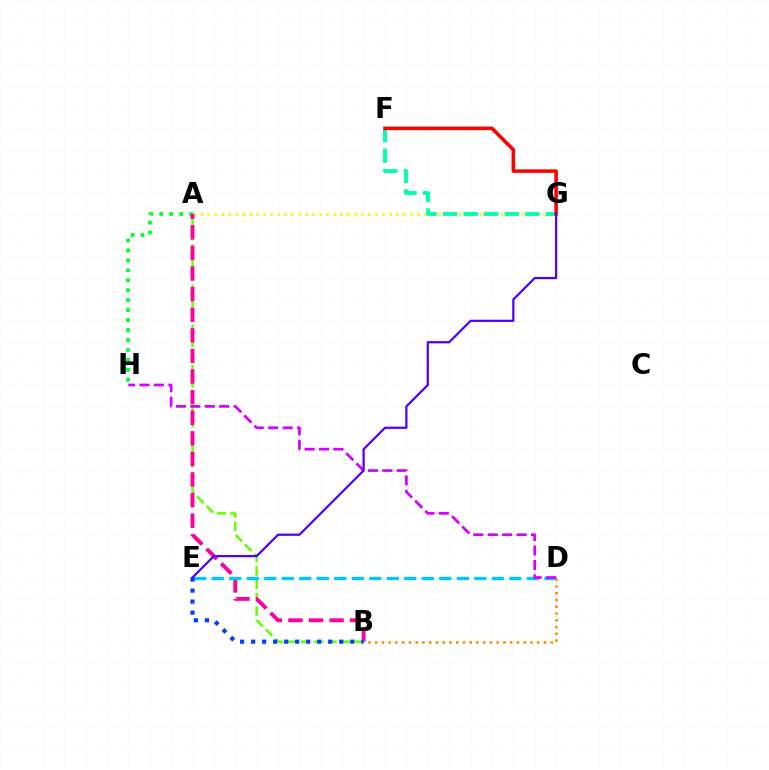{('A', 'G'): [{'color': '#eeff00', 'line_style': 'dotted', 'thickness': 1.9}], ('A', 'B'): [{'color': '#66ff00', 'line_style': 'dashed', 'thickness': 1.82}, {'color': '#ff00a0', 'line_style': 'dashed', 'thickness': 2.8}], ('A', 'H'): [{'color': '#00ff27', 'line_style': 'dotted', 'thickness': 2.7}], ('D', 'E'): [{'color': '#00c7ff', 'line_style': 'dashed', 'thickness': 2.38}], ('B', 'D'): [{'color': '#ff8800', 'line_style': 'dotted', 'thickness': 1.83}], ('B', 'E'): [{'color': '#003fff', 'line_style': 'dotted', 'thickness': 2.99}], ('F', 'G'): [{'color': '#00ffaf', 'line_style': 'dashed', 'thickness': 2.79}, {'color': '#ff0000', 'line_style': 'solid', 'thickness': 2.56}], ('D', 'H'): [{'color': '#d600ff', 'line_style': 'dashed', 'thickness': 1.96}], ('E', 'G'): [{'color': '#4f00ff', 'line_style': 'solid', 'thickness': 1.61}]}